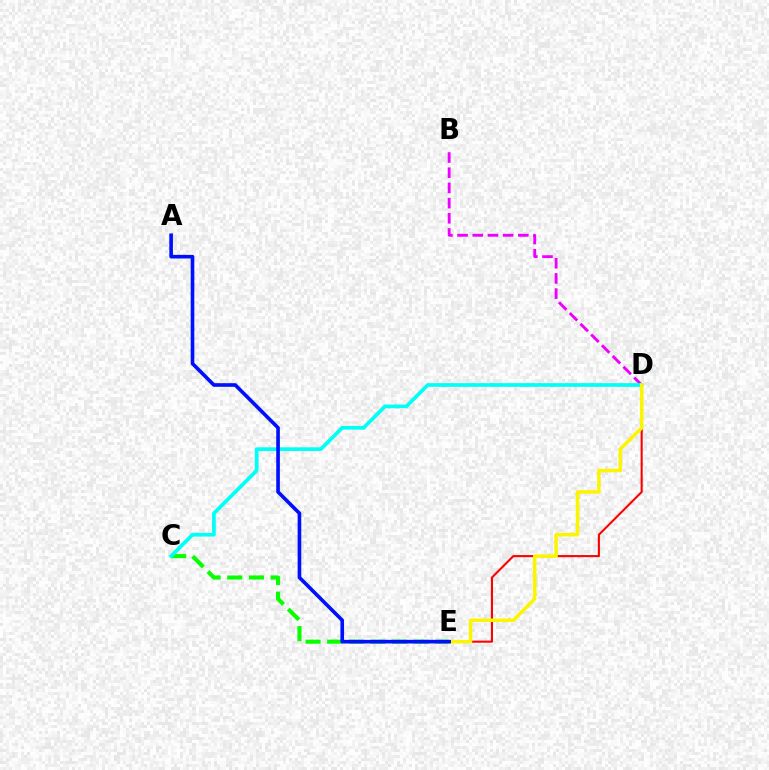{('B', 'D'): [{'color': '#ee00ff', 'line_style': 'dashed', 'thickness': 2.06}], ('D', 'E'): [{'color': '#ff0000', 'line_style': 'solid', 'thickness': 1.51}, {'color': '#fcf500', 'line_style': 'solid', 'thickness': 2.53}], ('C', 'E'): [{'color': '#08ff00', 'line_style': 'dashed', 'thickness': 2.94}], ('C', 'D'): [{'color': '#00fff6', 'line_style': 'solid', 'thickness': 2.66}], ('A', 'E'): [{'color': '#0010ff', 'line_style': 'solid', 'thickness': 2.61}]}